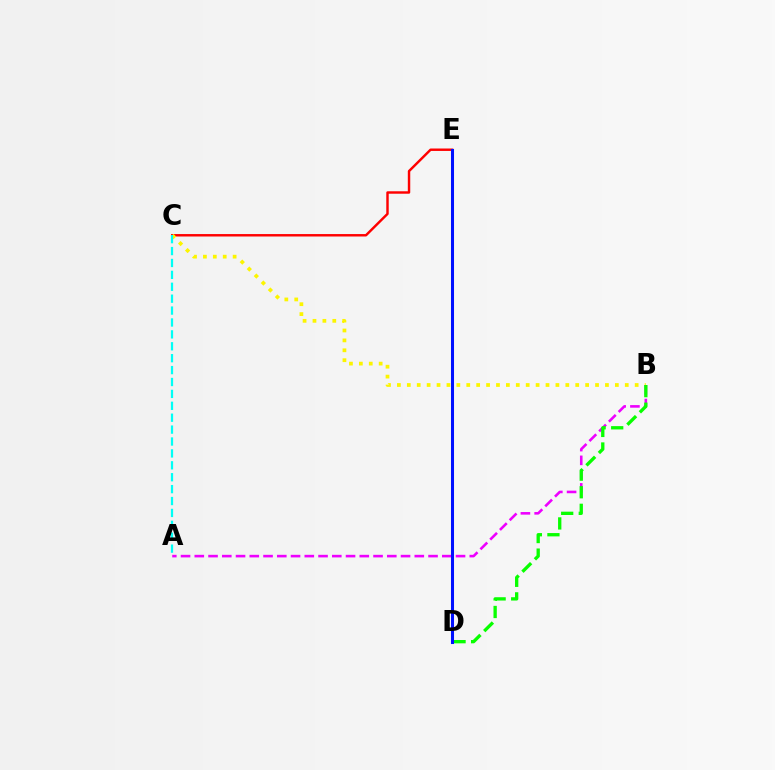{('C', 'E'): [{'color': '#ff0000', 'line_style': 'solid', 'thickness': 1.76}], ('A', 'B'): [{'color': '#ee00ff', 'line_style': 'dashed', 'thickness': 1.87}], ('B', 'C'): [{'color': '#fcf500', 'line_style': 'dotted', 'thickness': 2.69}], ('B', 'D'): [{'color': '#08ff00', 'line_style': 'dashed', 'thickness': 2.39}], ('A', 'C'): [{'color': '#00fff6', 'line_style': 'dashed', 'thickness': 1.62}], ('D', 'E'): [{'color': '#0010ff', 'line_style': 'solid', 'thickness': 2.19}]}